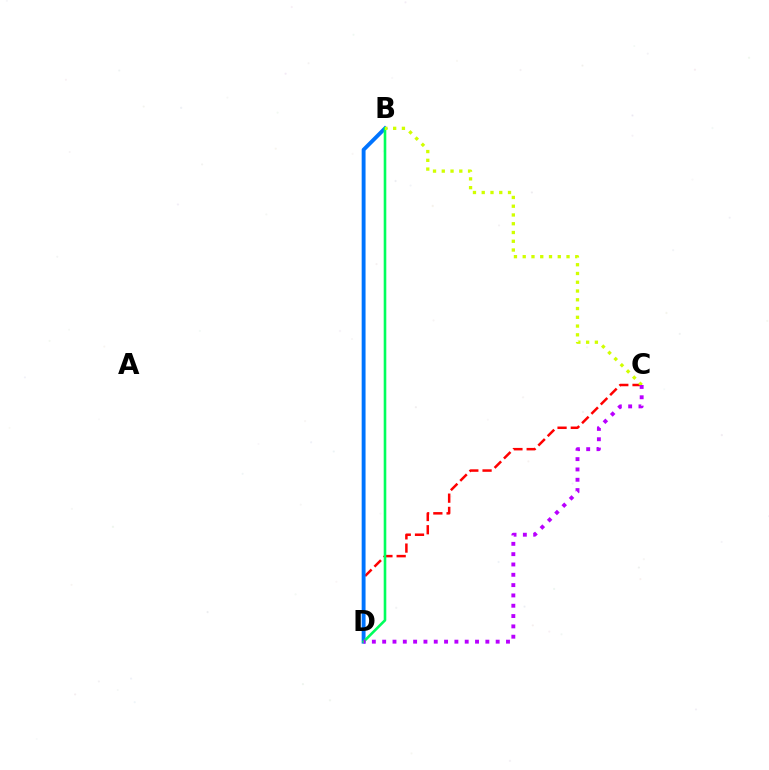{('C', 'D'): [{'color': '#ff0000', 'line_style': 'dashed', 'thickness': 1.8}, {'color': '#b900ff', 'line_style': 'dotted', 'thickness': 2.8}], ('B', 'D'): [{'color': '#0074ff', 'line_style': 'solid', 'thickness': 2.79}, {'color': '#00ff5c', 'line_style': 'solid', 'thickness': 1.88}], ('B', 'C'): [{'color': '#d1ff00', 'line_style': 'dotted', 'thickness': 2.38}]}